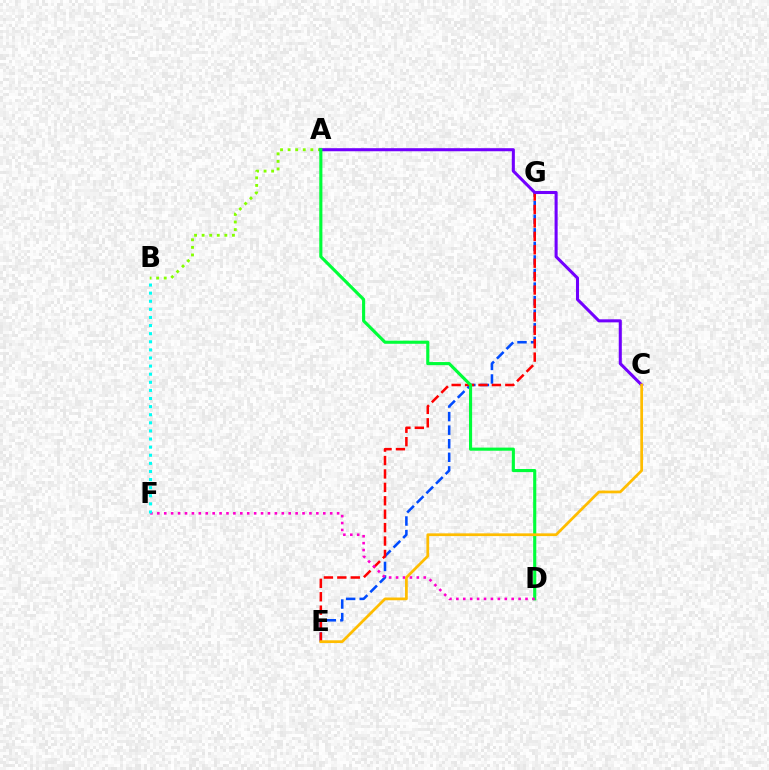{('E', 'G'): [{'color': '#004bff', 'line_style': 'dashed', 'thickness': 1.84}, {'color': '#ff0000', 'line_style': 'dashed', 'thickness': 1.82}], ('A', 'B'): [{'color': '#84ff00', 'line_style': 'dotted', 'thickness': 2.06}], ('A', 'C'): [{'color': '#7200ff', 'line_style': 'solid', 'thickness': 2.2}], ('A', 'D'): [{'color': '#00ff39', 'line_style': 'solid', 'thickness': 2.25}], ('D', 'F'): [{'color': '#ff00cf', 'line_style': 'dotted', 'thickness': 1.88}], ('C', 'E'): [{'color': '#ffbd00', 'line_style': 'solid', 'thickness': 1.97}], ('B', 'F'): [{'color': '#00fff6', 'line_style': 'dotted', 'thickness': 2.2}]}